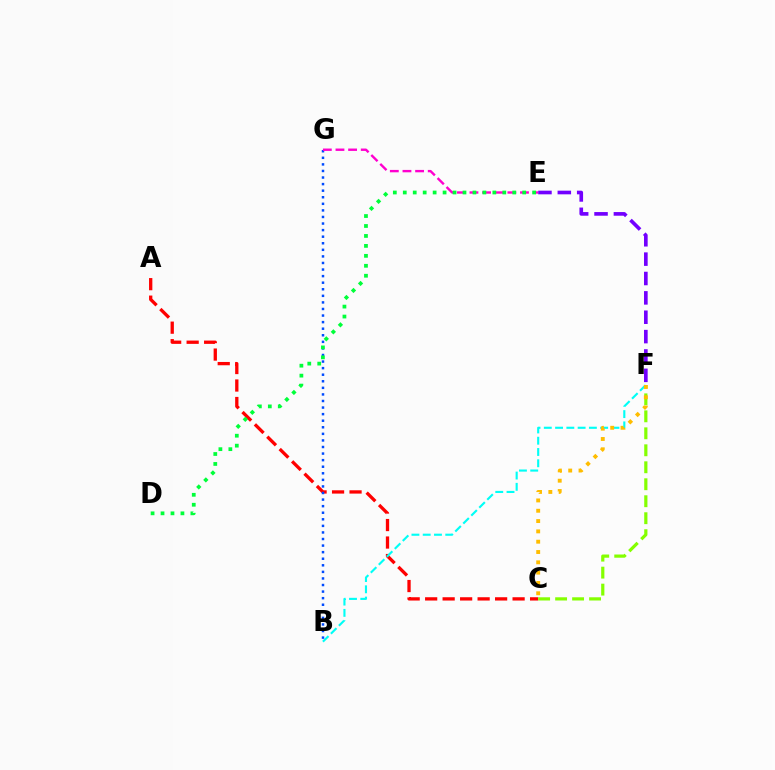{('A', 'C'): [{'color': '#ff0000', 'line_style': 'dashed', 'thickness': 2.38}], ('B', 'F'): [{'color': '#00fff6', 'line_style': 'dashed', 'thickness': 1.53}], ('B', 'G'): [{'color': '#004bff', 'line_style': 'dotted', 'thickness': 1.79}], ('C', 'F'): [{'color': '#84ff00', 'line_style': 'dashed', 'thickness': 2.31}, {'color': '#ffbd00', 'line_style': 'dotted', 'thickness': 2.8}], ('E', 'G'): [{'color': '#ff00cf', 'line_style': 'dashed', 'thickness': 1.72}], ('D', 'E'): [{'color': '#00ff39', 'line_style': 'dotted', 'thickness': 2.7}], ('E', 'F'): [{'color': '#7200ff', 'line_style': 'dashed', 'thickness': 2.63}]}